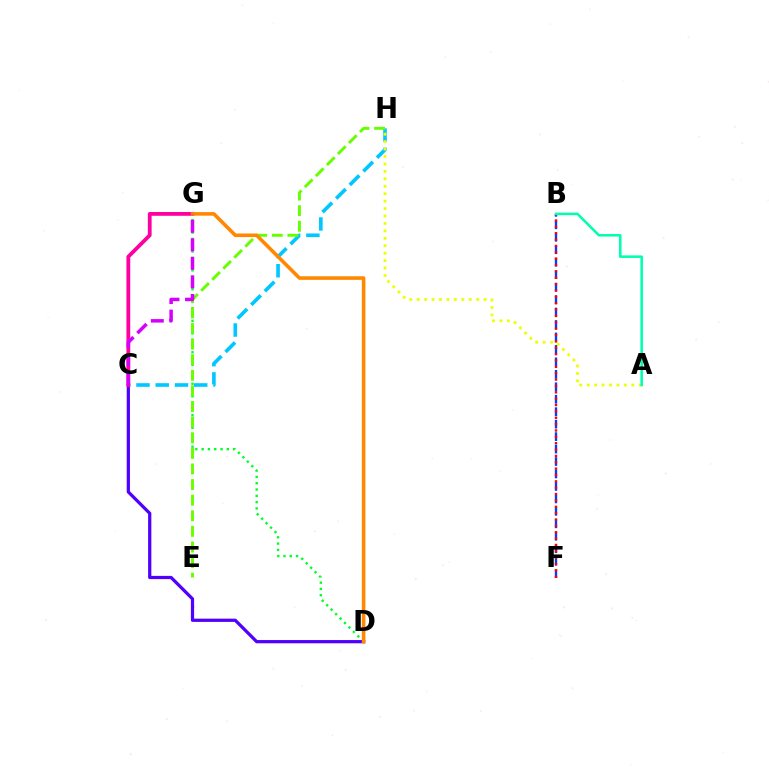{('C', 'H'): [{'color': '#00c7ff', 'line_style': 'dashed', 'thickness': 2.62}], ('D', 'G'): [{'color': '#00ff27', 'line_style': 'dotted', 'thickness': 1.71}, {'color': '#ff8800', 'line_style': 'solid', 'thickness': 2.58}], ('B', 'F'): [{'color': '#003fff', 'line_style': 'dashed', 'thickness': 1.69}, {'color': '#ff0000', 'line_style': 'dotted', 'thickness': 1.73}], ('E', 'H'): [{'color': '#66ff00', 'line_style': 'dashed', 'thickness': 2.12}], ('C', 'D'): [{'color': '#4f00ff', 'line_style': 'solid', 'thickness': 2.33}], ('A', 'H'): [{'color': '#eeff00', 'line_style': 'dotted', 'thickness': 2.02}], ('C', 'G'): [{'color': '#ff00a0', 'line_style': 'solid', 'thickness': 2.73}, {'color': '#d600ff', 'line_style': 'dashed', 'thickness': 2.52}], ('A', 'B'): [{'color': '#00ffaf', 'line_style': 'solid', 'thickness': 1.83}]}